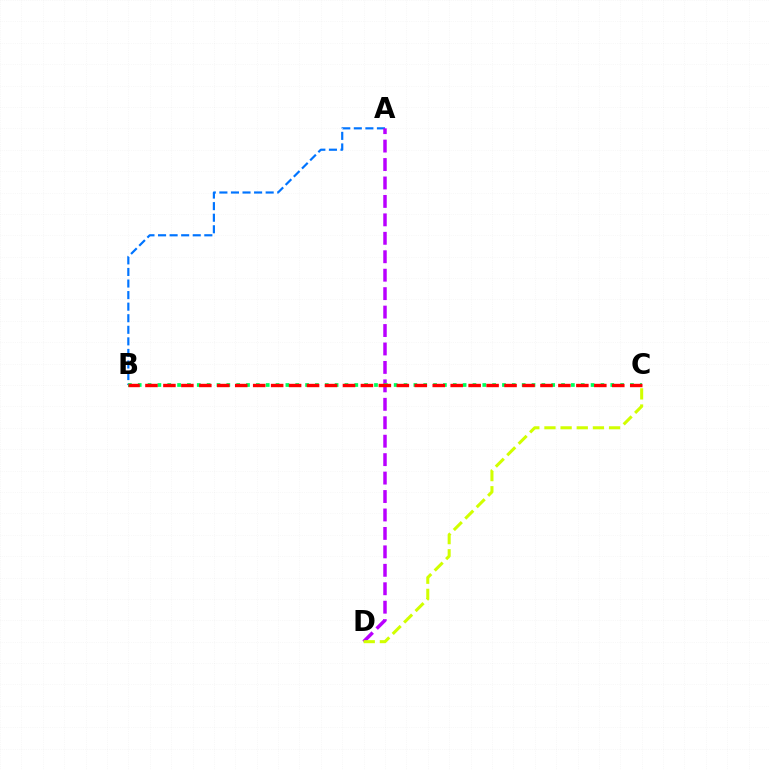{('A', 'B'): [{'color': '#0074ff', 'line_style': 'dashed', 'thickness': 1.57}], ('A', 'D'): [{'color': '#b900ff', 'line_style': 'dashed', 'thickness': 2.51}], ('C', 'D'): [{'color': '#d1ff00', 'line_style': 'dashed', 'thickness': 2.19}], ('B', 'C'): [{'color': '#00ff5c', 'line_style': 'dotted', 'thickness': 2.67}, {'color': '#ff0000', 'line_style': 'dashed', 'thickness': 2.44}]}